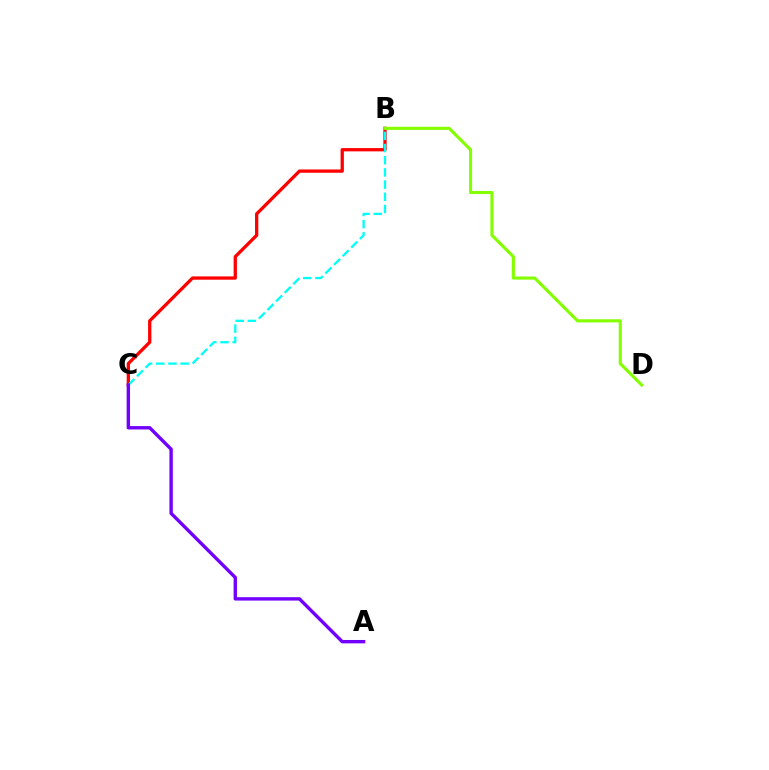{('B', 'C'): [{'color': '#ff0000', 'line_style': 'solid', 'thickness': 2.37}, {'color': '#00fff6', 'line_style': 'dashed', 'thickness': 1.65}], ('B', 'D'): [{'color': '#84ff00', 'line_style': 'solid', 'thickness': 2.24}], ('A', 'C'): [{'color': '#7200ff', 'line_style': 'solid', 'thickness': 2.43}]}